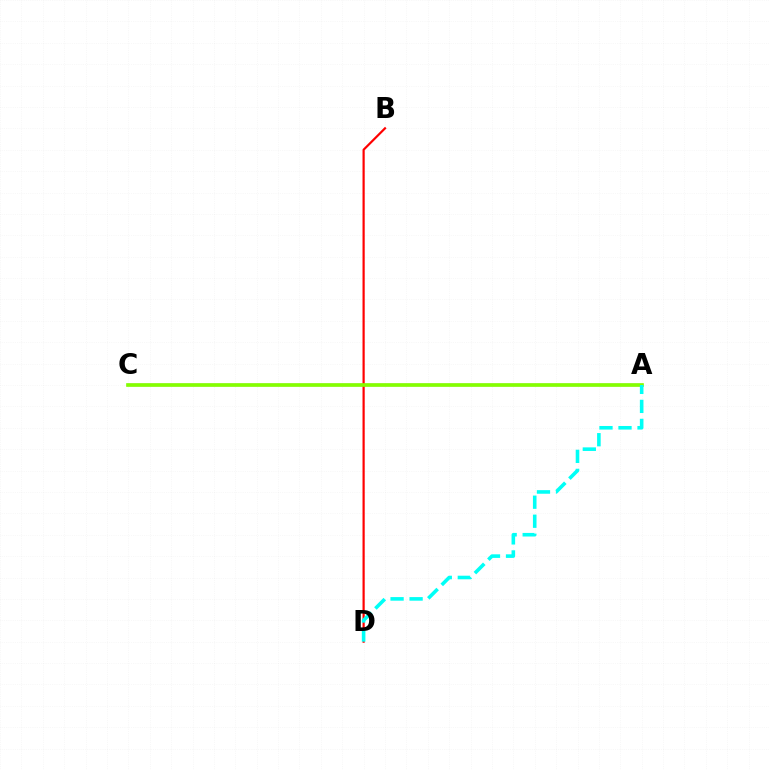{('A', 'C'): [{'color': '#7200ff', 'line_style': 'solid', 'thickness': 1.6}, {'color': '#84ff00', 'line_style': 'solid', 'thickness': 2.63}], ('B', 'D'): [{'color': '#ff0000', 'line_style': 'solid', 'thickness': 1.58}], ('A', 'D'): [{'color': '#00fff6', 'line_style': 'dashed', 'thickness': 2.58}]}